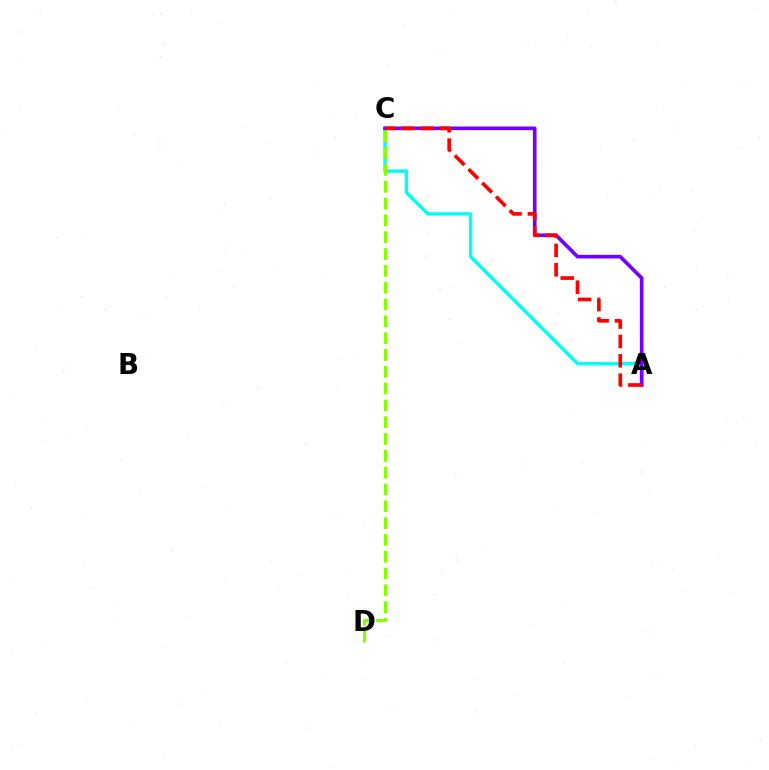{('A', 'C'): [{'color': '#00fff6', 'line_style': 'solid', 'thickness': 2.45}, {'color': '#7200ff', 'line_style': 'solid', 'thickness': 2.63}, {'color': '#ff0000', 'line_style': 'dashed', 'thickness': 2.64}], ('C', 'D'): [{'color': '#84ff00', 'line_style': 'dashed', 'thickness': 2.28}]}